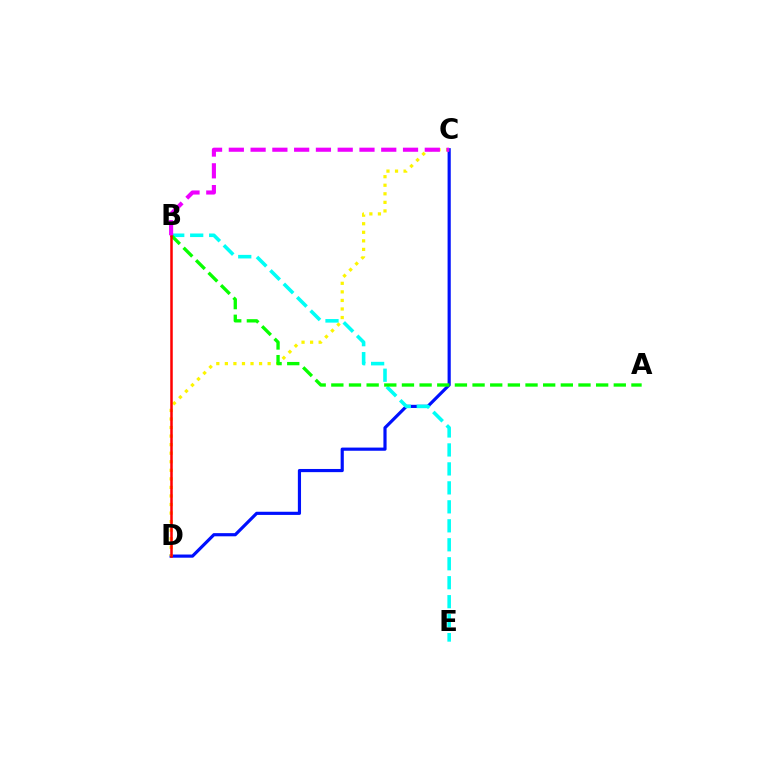{('C', 'D'): [{'color': '#0010ff', 'line_style': 'solid', 'thickness': 2.28}, {'color': '#fcf500', 'line_style': 'dotted', 'thickness': 2.32}], ('B', 'E'): [{'color': '#00fff6', 'line_style': 'dashed', 'thickness': 2.58}], ('A', 'B'): [{'color': '#08ff00', 'line_style': 'dashed', 'thickness': 2.4}], ('B', 'D'): [{'color': '#ff0000', 'line_style': 'solid', 'thickness': 1.81}], ('B', 'C'): [{'color': '#ee00ff', 'line_style': 'dashed', 'thickness': 2.96}]}